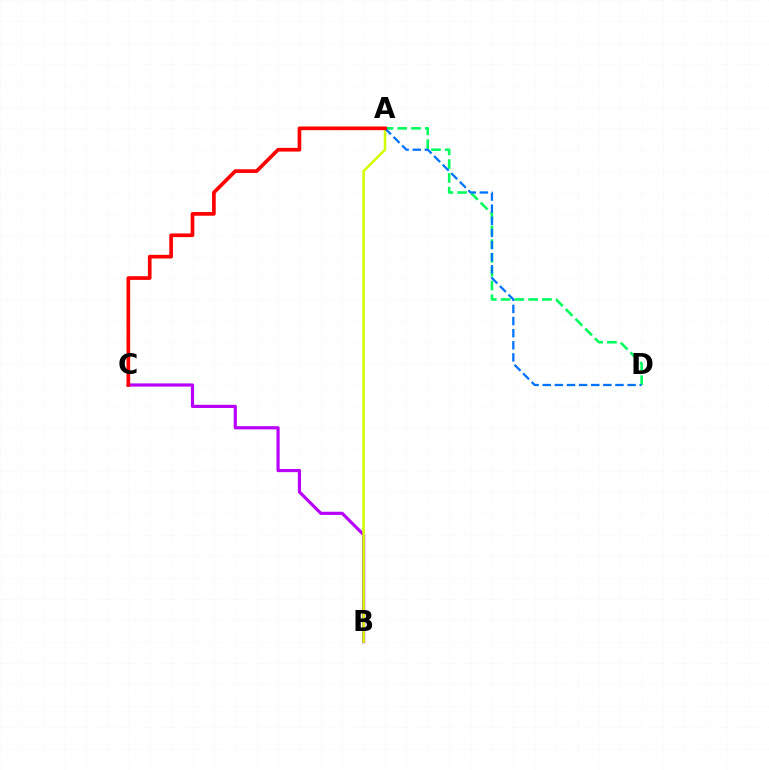{('B', 'C'): [{'color': '#b900ff', 'line_style': 'solid', 'thickness': 2.29}], ('A', 'D'): [{'color': '#00ff5c', 'line_style': 'dashed', 'thickness': 1.87}, {'color': '#0074ff', 'line_style': 'dashed', 'thickness': 1.65}], ('A', 'B'): [{'color': '#d1ff00', 'line_style': 'solid', 'thickness': 1.85}], ('A', 'C'): [{'color': '#ff0000', 'line_style': 'solid', 'thickness': 2.65}]}